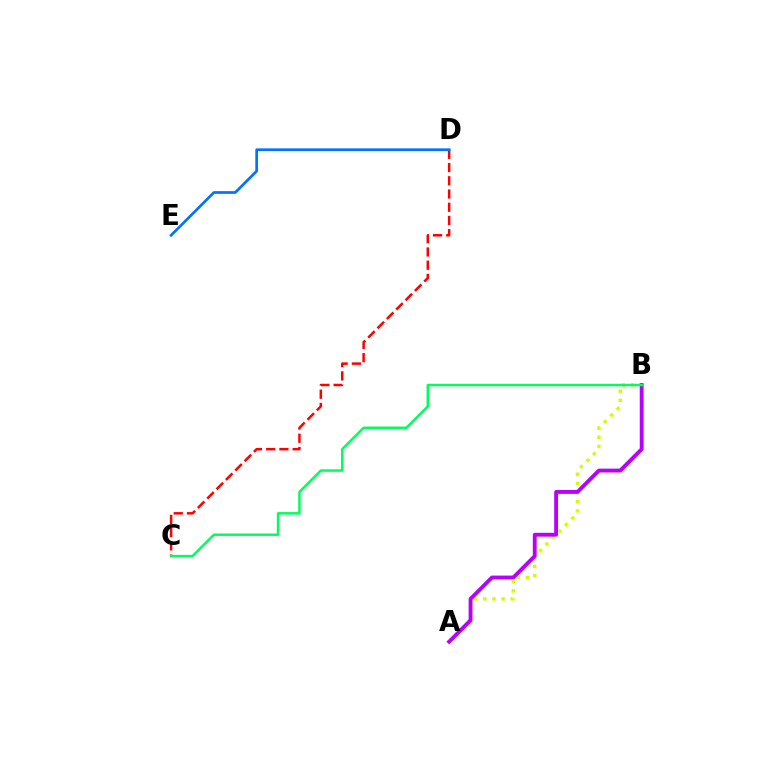{('A', 'B'): [{'color': '#d1ff00', 'line_style': 'dotted', 'thickness': 2.49}, {'color': '#b900ff', 'line_style': 'solid', 'thickness': 2.77}], ('C', 'D'): [{'color': '#ff0000', 'line_style': 'dashed', 'thickness': 1.8}], ('D', 'E'): [{'color': '#0074ff', 'line_style': 'solid', 'thickness': 1.95}], ('B', 'C'): [{'color': '#00ff5c', 'line_style': 'solid', 'thickness': 1.79}]}